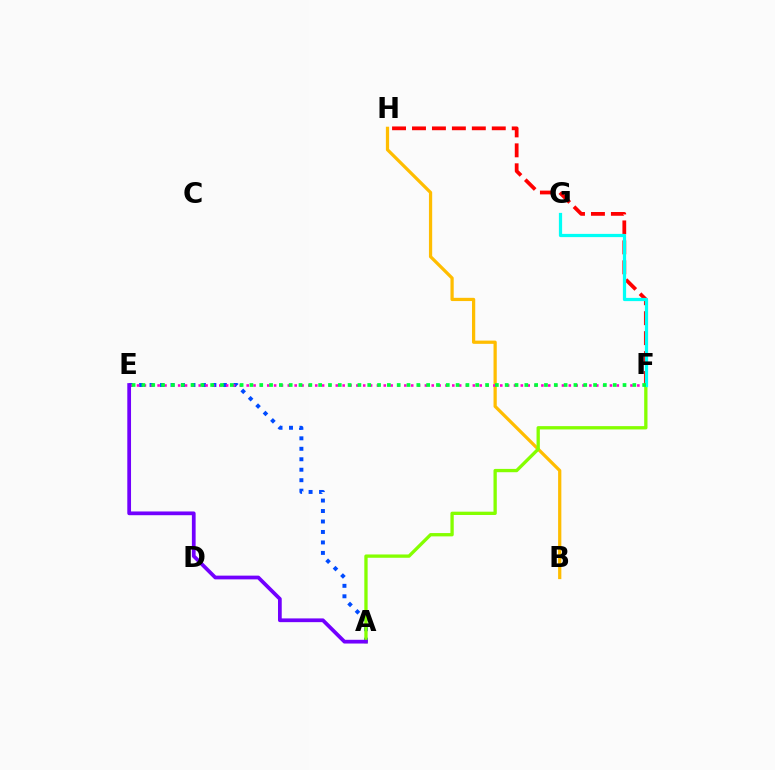{('B', 'H'): [{'color': '#ffbd00', 'line_style': 'solid', 'thickness': 2.33}], ('A', 'E'): [{'color': '#004bff', 'line_style': 'dotted', 'thickness': 2.84}, {'color': '#7200ff', 'line_style': 'solid', 'thickness': 2.69}], ('F', 'H'): [{'color': '#ff0000', 'line_style': 'dashed', 'thickness': 2.71}], ('E', 'F'): [{'color': '#ff00cf', 'line_style': 'dotted', 'thickness': 1.86}, {'color': '#00ff39', 'line_style': 'dotted', 'thickness': 2.67}], ('A', 'F'): [{'color': '#84ff00', 'line_style': 'solid', 'thickness': 2.38}], ('F', 'G'): [{'color': '#00fff6', 'line_style': 'solid', 'thickness': 2.33}]}